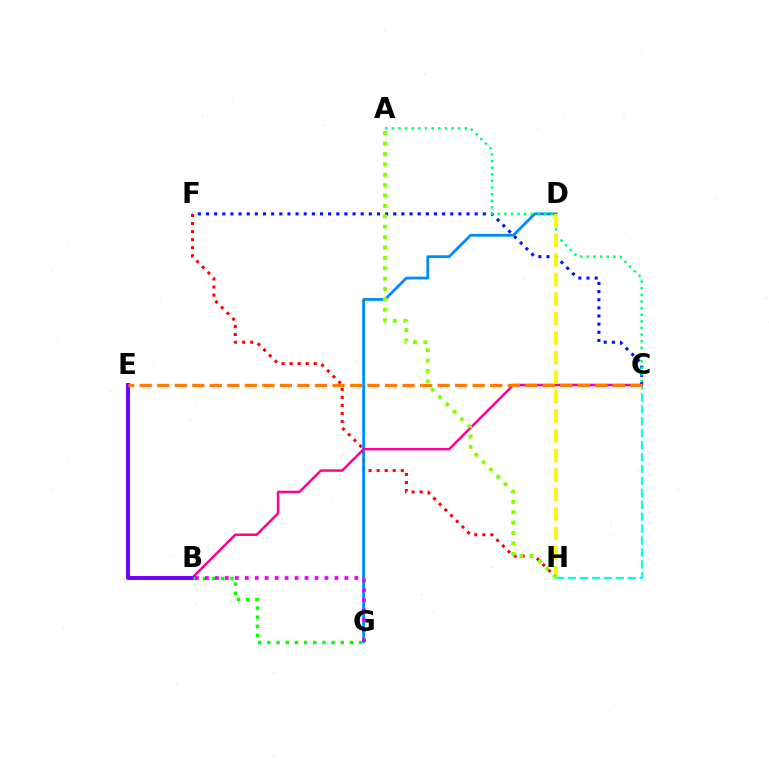{('C', 'F'): [{'color': '#0010ff', 'line_style': 'dotted', 'thickness': 2.21}], ('C', 'H'): [{'color': '#00fff6', 'line_style': 'dashed', 'thickness': 1.62}], ('F', 'H'): [{'color': '#ff0000', 'line_style': 'dotted', 'thickness': 2.19}], ('D', 'G'): [{'color': '#008cff', 'line_style': 'solid', 'thickness': 2.01}], ('B', 'C'): [{'color': '#ff0094', 'line_style': 'solid', 'thickness': 1.78}], ('B', 'E'): [{'color': '#7200ff', 'line_style': 'solid', 'thickness': 2.84}], ('B', 'G'): [{'color': '#08ff00', 'line_style': 'dotted', 'thickness': 2.49}, {'color': '#ee00ff', 'line_style': 'dotted', 'thickness': 2.71}], ('A', 'C'): [{'color': '#00ff74', 'line_style': 'dotted', 'thickness': 1.8}], ('C', 'E'): [{'color': '#ff7c00', 'line_style': 'dashed', 'thickness': 2.38}], ('D', 'H'): [{'color': '#fcf500', 'line_style': 'dashed', 'thickness': 2.65}], ('A', 'H'): [{'color': '#84ff00', 'line_style': 'dotted', 'thickness': 2.82}]}